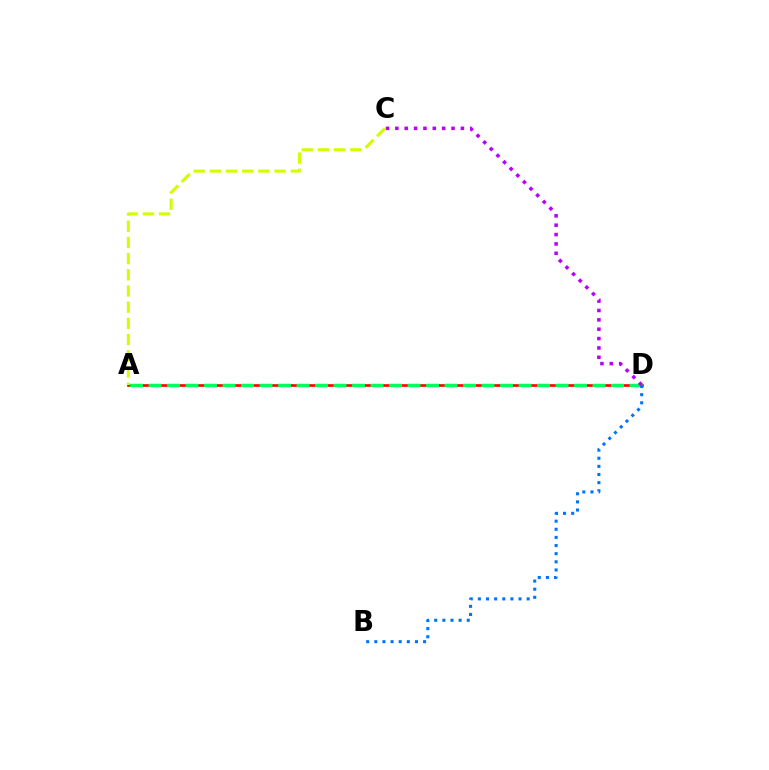{('A', 'D'): [{'color': '#ff0000', 'line_style': 'solid', 'thickness': 1.9}, {'color': '#00ff5c', 'line_style': 'dashed', 'thickness': 2.51}], ('B', 'D'): [{'color': '#0074ff', 'line_style': 'dotted', 'thickness': 2.21}], ('C', 'D'): [{'color': '#b900ff', 'line_style': 'dotted', 'thickness': 2.54}], ('A', 'C'): [{'color': '#d1ff00', 'line_style': 'dashed', 'thickness': 2.2}]}